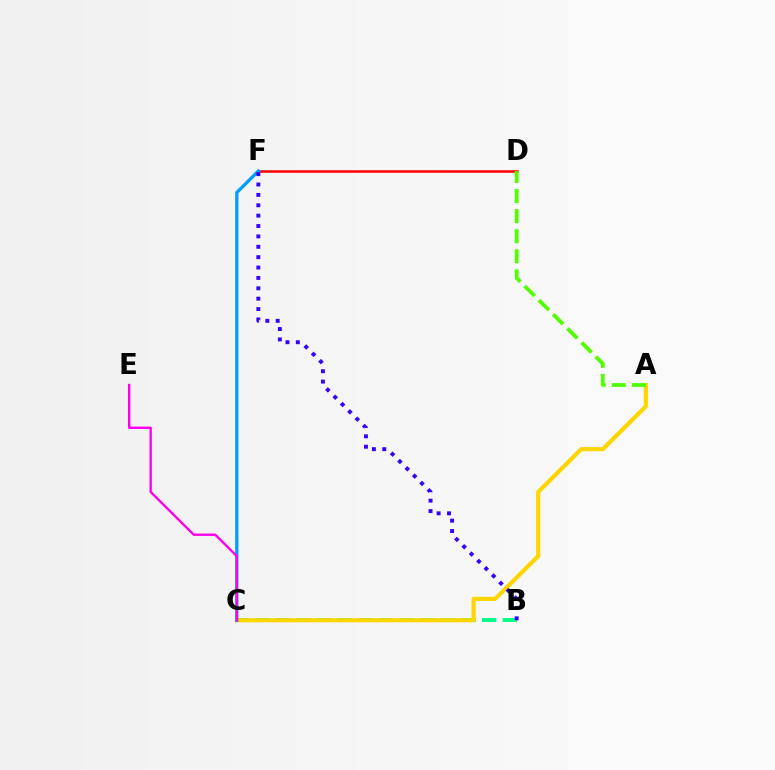{('D', 'F'): [{'color': '#ff0000', 'line_style': 'solid', 'thickness': 1.82}], ('B', 'C'): [{'color': '#00ff86', 'line_style': 'dashed', 'thickness': 2.8}], ('A', 'C'): [{'color': '#ffd500', 'line_style': 'solid', 'thickness': 2.99}], ('C', 'F'): [{'color': '#009eff', 'line_style': 'solid', 'thickness': 2.38}], ('C', 'E'): [{'color': '#ff00ed', 'line_style': 'solid', 'thickness': 1.71}], ('A', 'D'): [{'color': '#4fff00', 'line_style': 'dashed', 'thickness': 2.73}], ('B', 'F'): [{'color': '#3700ff', 'line_style': 'dotted', 'thickness': 2.82}]}